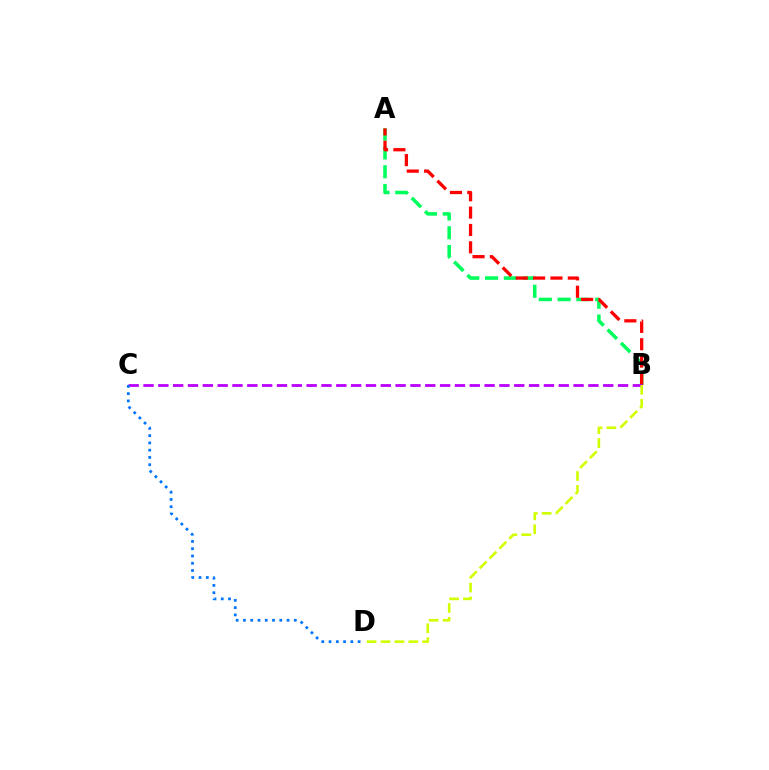{('A', 'B'): [{'color': '#00ff5c', 'line_style': 'dashed', 'thickness': 2.55}, {'color': '#ff0000', 'line_style': 'dashed', 'thickness': 2.36}], ('B', 'C'): [{'color': '#b900ff', 'line_style': 'dashed', 'thickness': 2.01}], ('B', 'D'): [{'color': '#d1ff00', 'line_style': 'dashed', 'thickness': 1.89}], ('C', 'D'): [{'color': '#0074ff', 'line_style': 'dotted', 'thickness': 1.97}]}